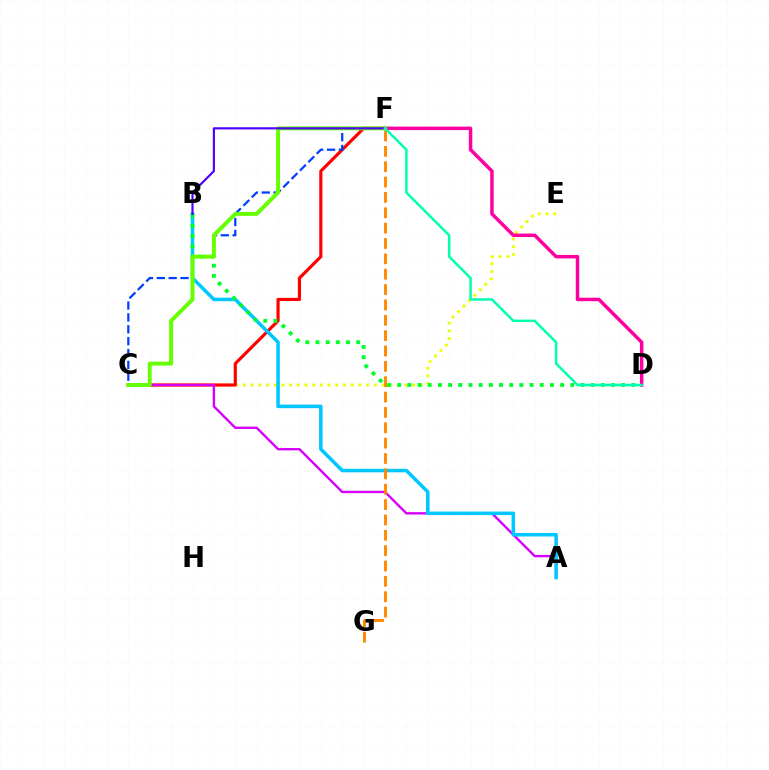{('C', 'E'): [{'color': '#eeff00', 'line_style': 'dotted', 'thickness': 2.09}], ('C', 'F'): [{'color': '#ff0000', 'line_style': 'solid', 'thickness': 2.28}, {'color': '#003fff', 'line_style': 'dashed', 'thickness': 1.61}, {'color': '#66ff00', 'line_style': 'solid', 'thickness': 2.84}], ('A', 'C'): [{'color': '#d600ff', 'line_style': 'solid', 'thickness': 1.71}], ('A', 'B'): [{'color': '#00c7ff', 'line_style': 'solid', 'thickness': 2.54}], ('B', 'D'): [{'color': '#00ff27', 'line_style': 'dotted', 'thickness': 2.77}], ('D', 'F'): [{'color': '#ff00a0', 'line_style': 'solid', 'thickness': 2.5}, {'color': '#00ffaf', 'line_style': 'solid', 'thickness': 1.78}], ('B', 'F'): [{'color': '#4f00ff', 'line_style': 'solid', 'thickness': 1.56}], ('F', 'G'): [{'color': '#ff8800', 'line_style': 'dashed', 'thickness': 2.09}]}